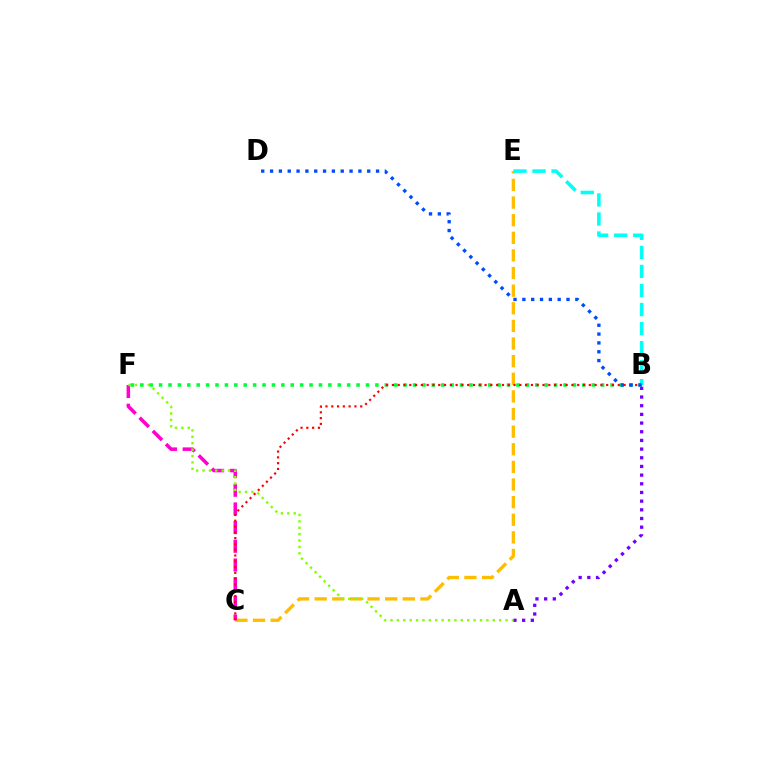{('C', 'E'): [{'color': '#ffbd00', 'line_style': 'dashed', 'thickness': 2.39}], ('C', 'F'): [{'color': '#ff00cf', 'line_style': 'dashed', 'thickness': 2.54}], ('A', 'B'): [{'color': '#7200ff', 'line_style': 'dotted', 'thickness': 2.36}], ('A', 'F'): [{'color': '#84ff00', 'line_style': 'dotted', 'thickness': 1.74}], ('B', 'F'): [{'color': '#00ff39', 'line_style': 'dotted', 'thickness': 2.56}], ('B', 'C'): [{'color': '#ff0000', 'line_style': 'dotted', 'thickness': 1.57}], ('B', 'E'): [{'color': '#00fff6', 'line_style': 'dashed', 'thickness': 2.59}], ('B', 'D'): [{'color': '#004bff', 'line_style': 'dotted', 'thickness': 2.4}]}